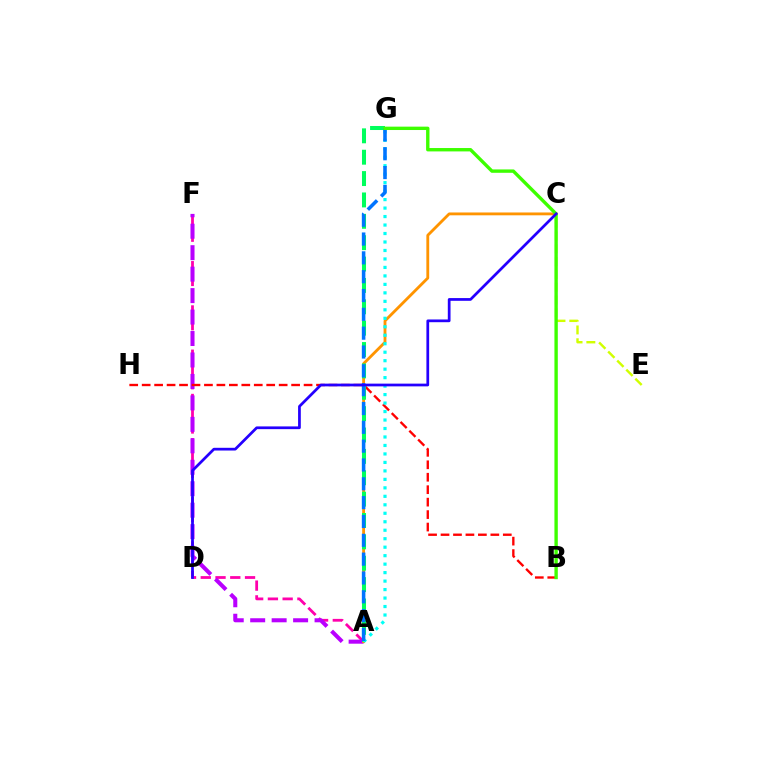{('A', 'F'): [{'color': '#ff00ac', 'line_style': 'dashed', 'thickness': 2.0}, {'color': '#b900ff', 'line_style': 'dashed', 'thickness': 2.92}], ('B', 'H'): [{'color': '#ff0000', 'line_style': 'dashed', 'thickness': 1.69}], ('A', 'C'): [{'color': '#ff9400', 'line_style': 'solid', 'thickness': 2.04}], ('C', 'E'): [{'color': '#d1ff00', 'line_style': 'dashed', 'thickness': 1.74}], ('A', 'G'): [{'color': '#00ff5c', 'line_style': 'dashed', 'thickness': 2.9}, {'color': '#00fff6', 'line_style': 'dotted', 'thickness': 2.3}, {'color': '#0074ff', 'line_style': 'dashed', 'thickness': 2.56}], ('B', 'G'): [{'color': '#3dff00', 'line_style': 'solid', 'thickness': 2.43}], ('C', 'D'): [{'color': '#2500ff', 'line_style': 'solid', 'thickness': 1.97}]}